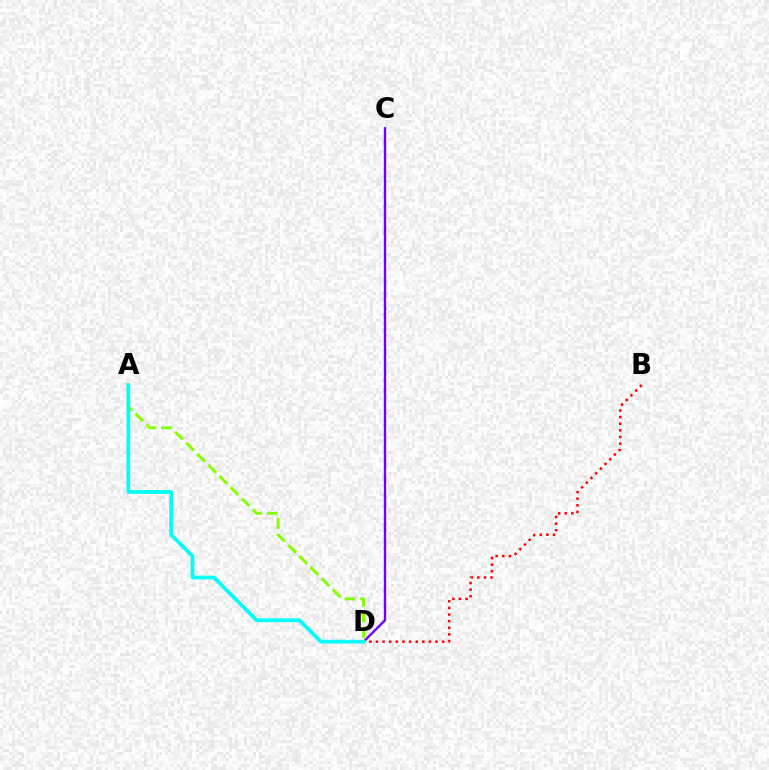{('B', 'D'): [{'color': '#ff0000', 'line_style': 'dotted', 'thickness': 1.8}], ('C', 'D'): [{'color': '#7200ff', 'line_style': 'solid', 'thickness': 1.7}], ('A', 'D'): [{'color': '#84ff00', 'line_style': 'dashed', 'thickness': 2.13}, {'color': '#00fff6', 'line_style': 'solid', 'thickness': 2.69}]}